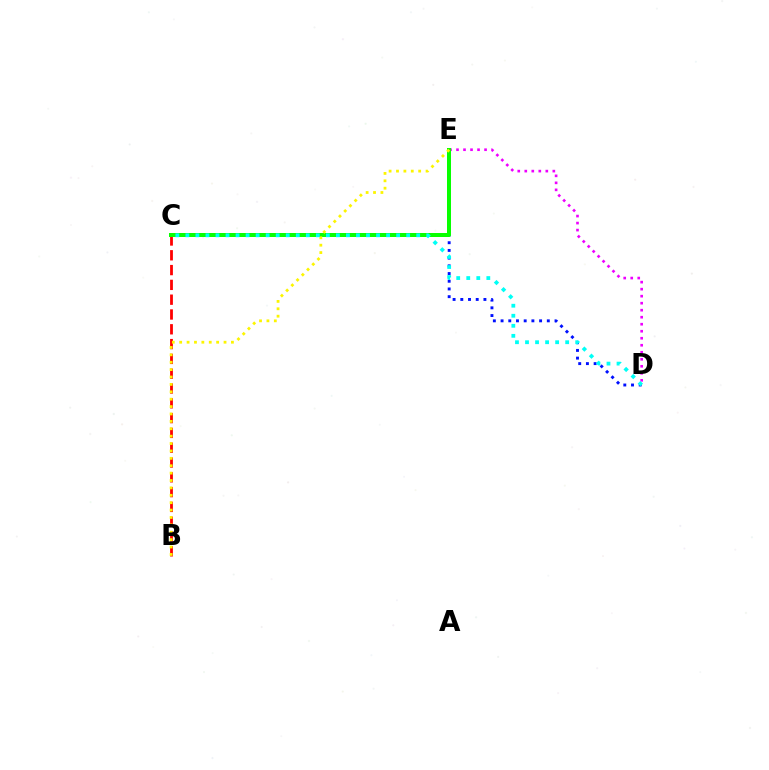{('D', 'E'): [{'color': '#ee00ff', 'line_style': 'dotted', 'thickness': 1.91}, {'color': '#0010ff', 'line_style': 'dotted', 'thickness': 2.09}], ('B', 'C'): [{'color': '#ff0000', 'line_style': 'dashed', 'thickness': 2.01}], ('C', 'E'): [{'color': '#08ff00', 'line_style': 'solid', 'thickness': 2.88}], ('B', 'E'): [{'color': '#fcf500', 'line_style': 'dotted', 'thickness': 2.01}], ('C', 'D'): [{'color': '#00fff6', 'line_style': 'dotted', 'thickness': 2.73}]}